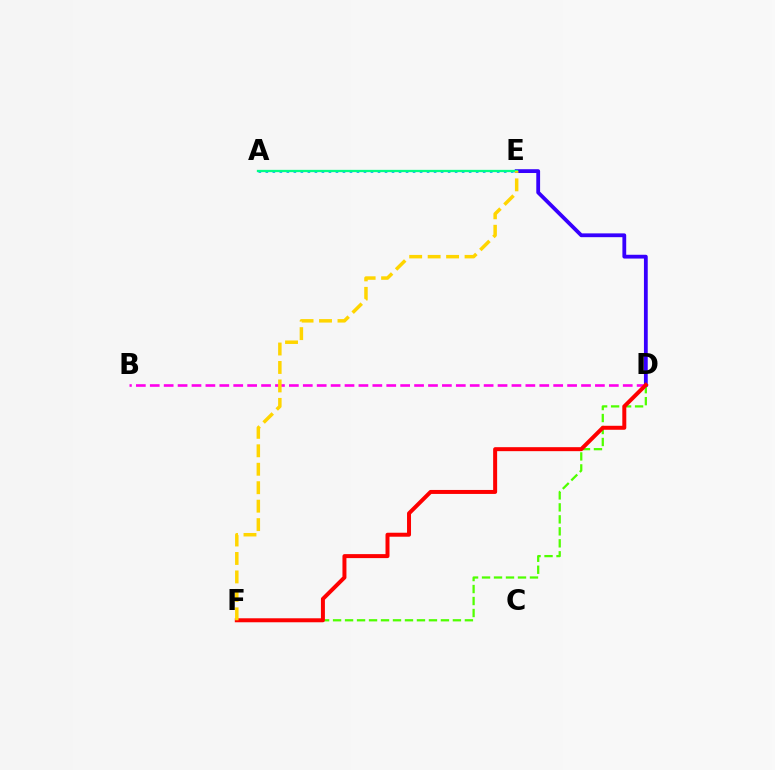{('B', 'D'): [{'color': '#ff00ed', 'line_style': 'dashed', 'thickness': 1.89}], ('A', 'E'): [{'color': '#009eff', 'line_style': 'dotted', 'thickness': 1.9}, {'color': '#00ff86', 'line_style': 'solid', 'thickness': 1.65}], ('D', 'F'): [{'color': '#4fff00', 'line_style': 'dashed', 'thickness': 1.63}, {'color': '#ff0000', 'line_style': 'solid', 'thickness': 2.87}], ('D', 'E'): [{'color': '#3700ff', 'line_style': 'solid', 'thickness': 2.73}], ('E', 'F'): [{'color': '#ffd500', 'line_style': 'dashed', 'thickness': 2.51}]}